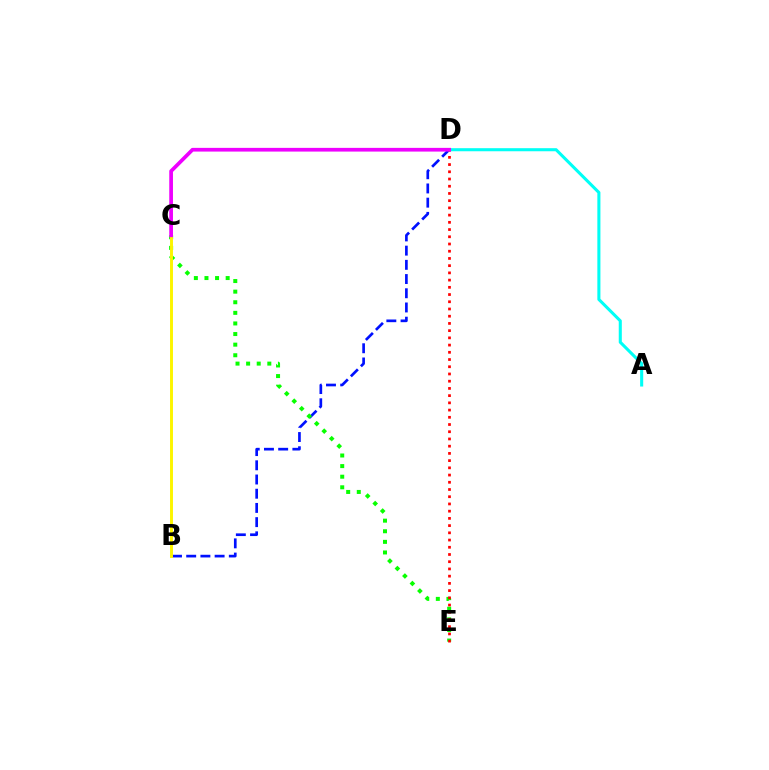{('B', 'D'): [{'color': '#0010ff', 'line_style': 'dashed', 'thickness': 1.93}], ('C', 'E'): [{'color': '#08ff00', 'line_style': 'dotted', 'thickness': 2.88}], ('A', 'D'): [{'color': '#00fff6', 'line_style': 'solid', 'thickness': 2.21}], ('D', 'E'): [{'color': '#ff0000', 'line_style': 'dotted', 'thickness': 1.96}], ('B', 'C'): [{'color': '#fcf500', 'line_style': 'solid', 'thickness': 2.12}], ('C', 'D'): [{'color': '#ee00ff', 'line_style': 'solid', 'thickness': 2.67}]}